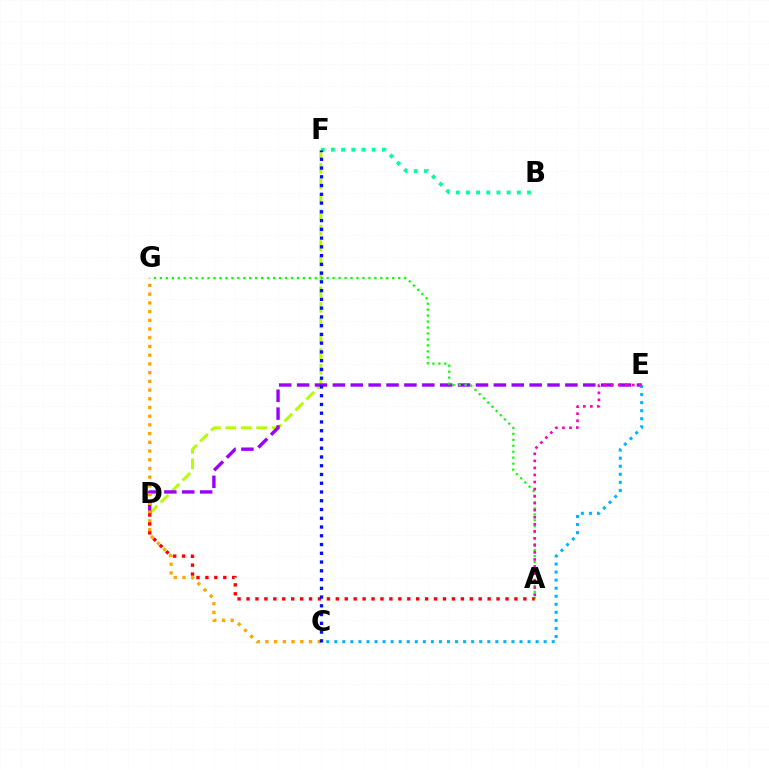{('D', 'F'): [{'color': '#b3ff00', 'line_style': 'dashed', 'thickness': 2.1}], ('D', 'E'): [{'color': '#9b00ff', 'line_style': 'dashed', 'thickness': 2.43}], ('C', 'G'): [{'color': '#ffa500', 'line_style': 'dotted', 'thickness': 2.37}], ('A', 'G'): [{'color': '#08ff00', 'line_style': 'dotted', 'thickness': 1.62}], ('C', 'E'): [{'color': '#00b5ff', 'line_style': 'dotted', 'thickness': 2.19}], ('A', 'D'): [{'color': '#ff0000', 'line_style': 'dotted', 'thickness': 2.43}], ('B', 'F'): [{'color': '#00ff9d', 'line_style': 'dotted', 'thickness': 2.77}], ('C', 'F'): [{'color': '#0010ff', 'line_style': 'dotted', 'thickness': 2.38}], ('A', 'E'): [{'color': '#ff00bd', 'line_style': 'dotted', 'thickness': 1.91}]}